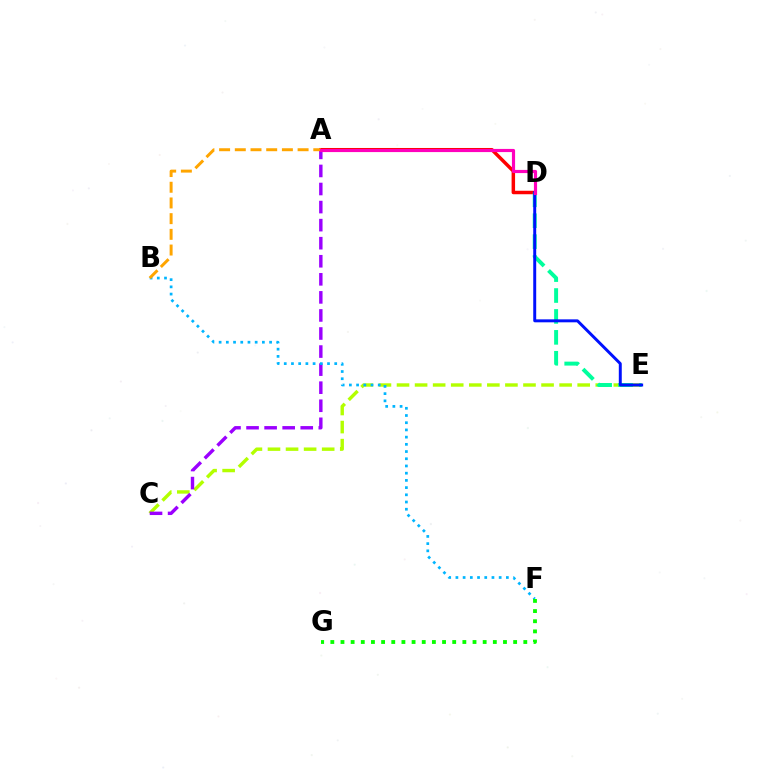{('A', 'D'): [{'color': '#ff0000', 'line_style': 'solid', 'thickness': 2.51}, {'color': '#ff00bd', 'line_style': 'solid', 'thickness': 2.28}], ('C', 'E'): [{'color': '#b3ff00', 'line_style': 'dashed', 'thickness': 2.45}], ('A', 'C'): [{'color': '#9b00ff', 'line_style': 'dashed', 'thickness': 2.45}], ('B', 'F'): [{'color': '#00b5ff', 'line_style': 'dotted', 'thickness': 1.96}], ('F', 'G'): [{'color': '#08ff00', 'line_style': 'dotted', 'thickness': 2.76}], ('D', 'E'): [{'color': '#00ff9d', 'line_style': 'dashed', 'thickness': 2.84}, {'color': '#0010ff', 'line_style': 'solid', 'thickness': 2.13}], ('A', 'B'): [{'color': '#ffa500', 'line_style': 'dashed', 'thickness': 2.13}]}